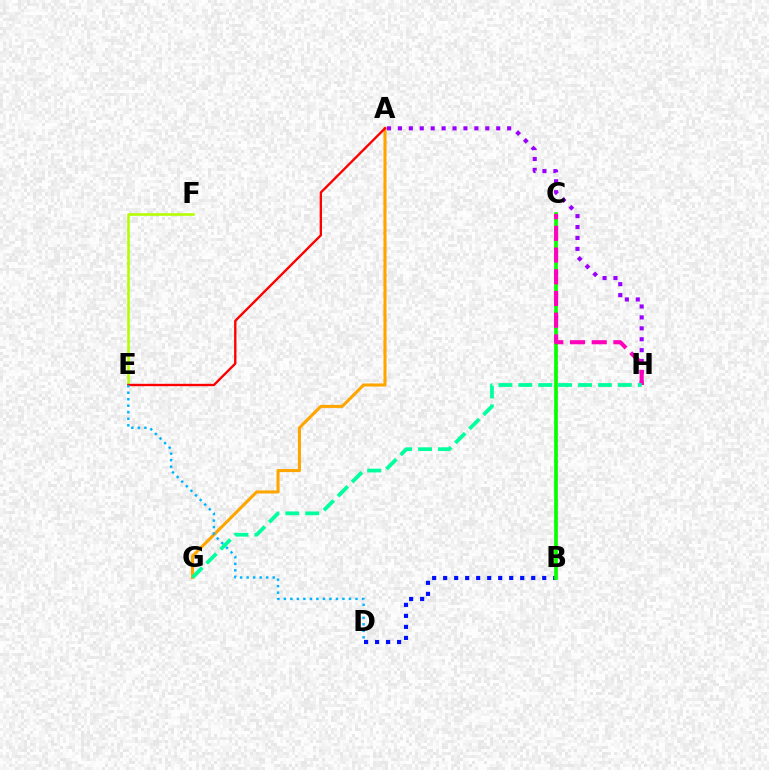{('A', 'G'): [{'color': '#ffa500', 'line_style': 'solid', 'thickness': 2.21}], ('A', 'H'): [{'color': '#9b00ff', 'line_style': 'dotted', 'thickness': 2.97}], ('B', 'D'): [{'color': '#0010ff', 'line_style': 'dotted', 'thickness': 2.99}], ('B', 'C'): [{'color': '#08ff00', 'line_style': 'solid', 'thickness': 2.67}], ('E', 'F'): [{'color': '#b3ff00', 'line_style': 'solid', 'thickness': 1.86}], ('A', 'E'): [{'color': '#ff0000', 'line_style': 'solid', 'thickness': 1.69}], ('D', 'E'): [{'color': '#00b5ff', 'line_style': 'dotted', 'thickness': 1.77}], ('C', 'H'): [{'color': '#ff00bd', 'line_style': 'dashed', 'thickness': 2.95}], ('G', 'H'): [{'color': '#00ff9d', 'line_style': 'dashed', 'thickness': 2.7}]}